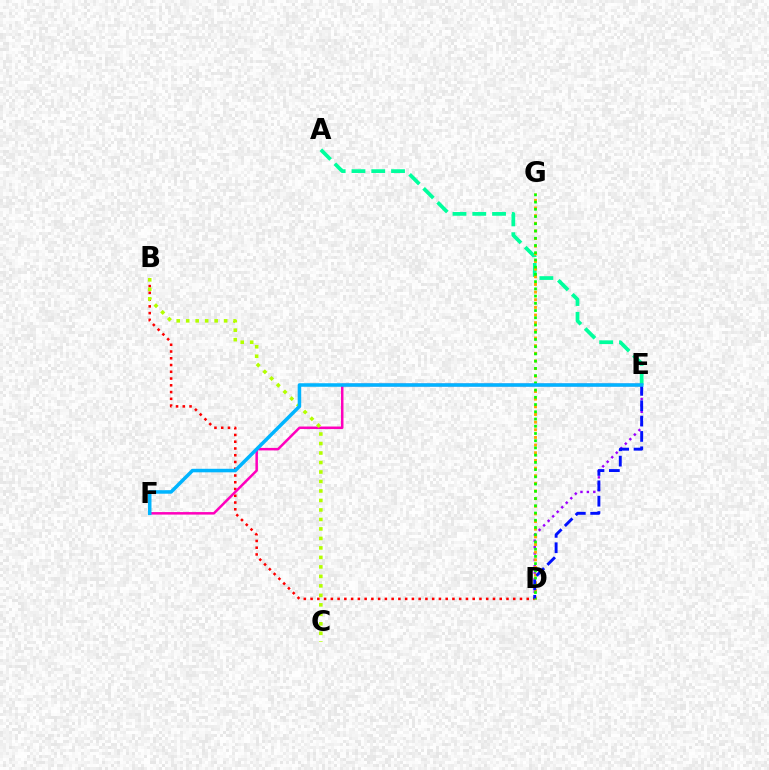{('A', 'E'): [{'color': '#00ff9d', 'line_style': 'dashed', 'thickness': 2.69}], ('D', 'E'): [{'color': '#9b00ff', 'line_style': 'dotted', 'thickness': 1.74}, {'color': '#0010ff', 'line_style': 'dashed', 'thickness': 2.09}], ('B', 'D'): [{'color': '#ff0000', 'line_style': 'dotted', 'thickness': 1.84}], ('D', 'G'): [{'color': '#ffa500', 'line_style': 'dotted', 'thickness': 2.08}, {'color': '#08ff00', 'line_style': 'dotted', 'thickness': 1.96}], ('E', 'F'): [{'color': '#ff00bd', 'line_style': 'solid', 'thickness': 1.81}, {'color': '#00b5ff', 'line_style': 'solid', 'thickness': 2.54}], ('B', 'C'): [{'color': '#b3ff00', 'line_style': 'dotted', 'thickness': 2.58}]}